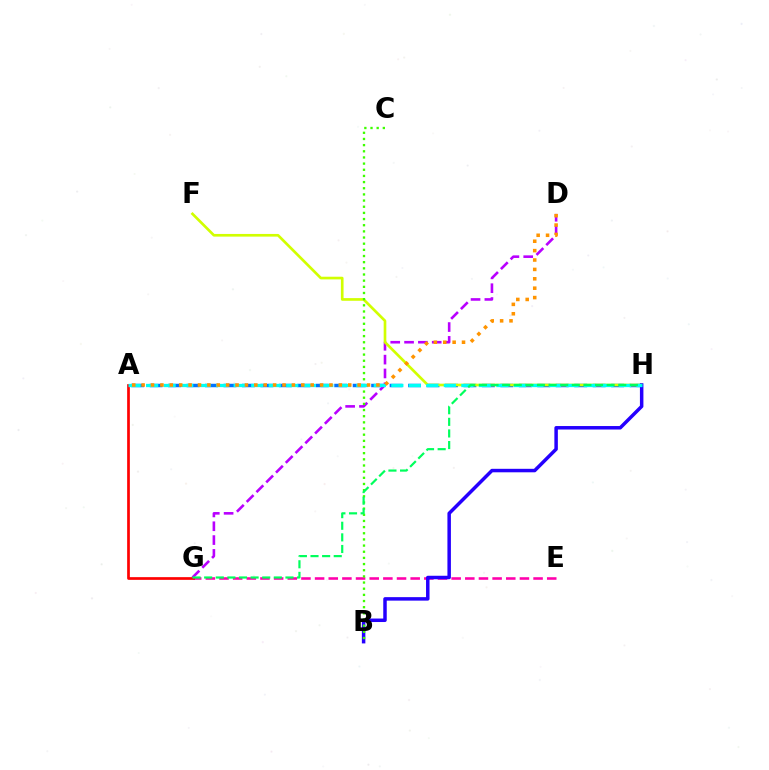{('E', 'G'): [{'color': '#ff00ac', 'line_style': 'dashed', 'thickness': 1.86}], ('A', 'G'): [{'color': '#ff0000', 'line_style': 'solid', 'thickness': 1.95}], ('A', 'H'): [{'color': '#0074ff', 'line_style': 'dashed', 'thickness': 2.51}, {'color': '#00fff6', 'line_style': 'dashed', 'thickness': 2.38}], ('D', 'G'): [{'color': '#b900ff', 'line_style': 'dashed', 'thickness': 1.88}], ('F', 'H'): [{'color': '#d1ff00', 'line_style': 'solid', 'thickness': 1.92}], ('B', 'H'): [{'color': '#2500ff', 'line_style': 'solid', 'thickness': 2.51}], ('B', 'C'): [{'color': '#3dff00', 'line_style': 'dotted', 'thickness': 1.67}], ('A', 'D'): [{'color': '#ff9400', 'line_style': 'dotted', 'thickness': 2.55}], ('G', 'H'): [{'color': '#00ff5c', 'line_style': 'dashed', 'thickness': 1.58}]}